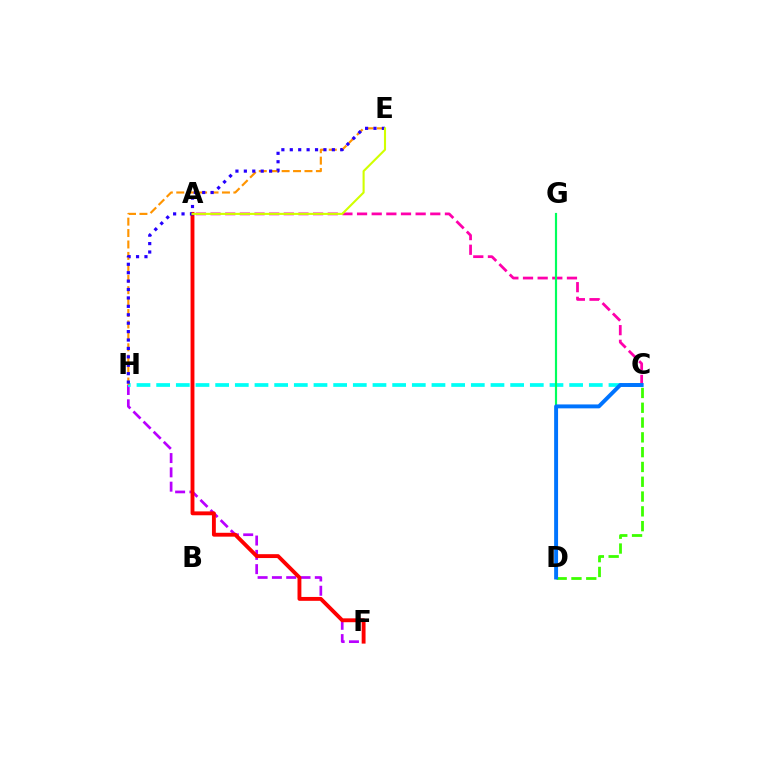{('F', 'H'): [{'color': '#b900ff', 'line_style': 'dashed', 'thickness': 1.94}], ('C', 'H'): [{'color': '#00fff6', 'line_style': 'dashed', 'thickness': 2.67}], ('A', 'F'): [{'color': '#ff0000', 'line_style': 'solid', 'thickness': 2.79}], ('E', 'H'): [{'color': '#ff9400', 'line_style': 'dashed', 'thickness': 1.55}, {'color': '#2500ff', 'line_style': 'dotted', 'thickness': 2.29}], ('A', 'C'): [{'color': '#ff00ac', 'line_style': 'dashed', 'thickness': 1.99}], ('C', 'D'): [{'color': '#3dff00', 'line_style': 'dashed', 'thickness': 2.01}, {'color': '#0074ff', 'line_style': 'solid', 'thickness': 2.82}], ('D', 'G'): [{'color': '#00ff5c', 'line_style': 'solid', 'thickness': 1.56}], ('A', 'E'): [{'color': '#d1ff00', 'line_style': 'solid', 'thickness': 1.51}]}